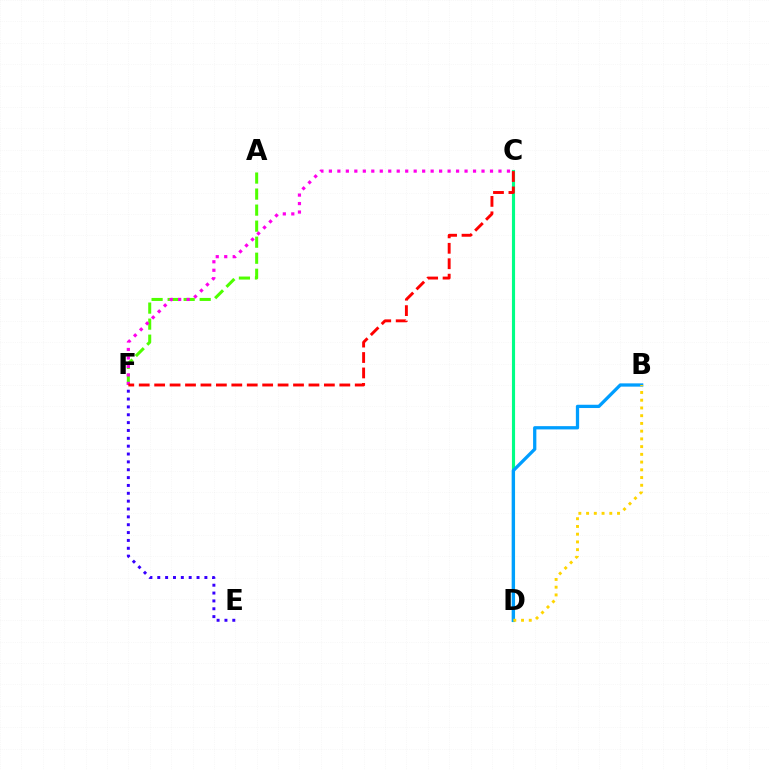{('C', 'D'): [{'color': '#00ff86', 'line_style': 'solid', 'thickness': 2.25}], ('B', 'D'): [{'color': '#009eff', 'line_style': 'solid', 'thickness': 2.36}, {'color': '#ffd500', 'line_style': 'dotted', 'thickness': 2.1}], ('A', 'F'): [{'color': '#4fff00', 'line_style': 'dashed', 'thickness': 2.18}], ('C', 'F'): [{'color': '#ff00ed', 'line_style': 'dotted', 'thickness': 2.3}, {'color': '#ff0000', 'line_style': 'dashed', 'thickness': 2.1}], ('E', 'F'): [{'color': '#3700ff', 'line_style': 'dotted', 'thickness': 2.13}]}